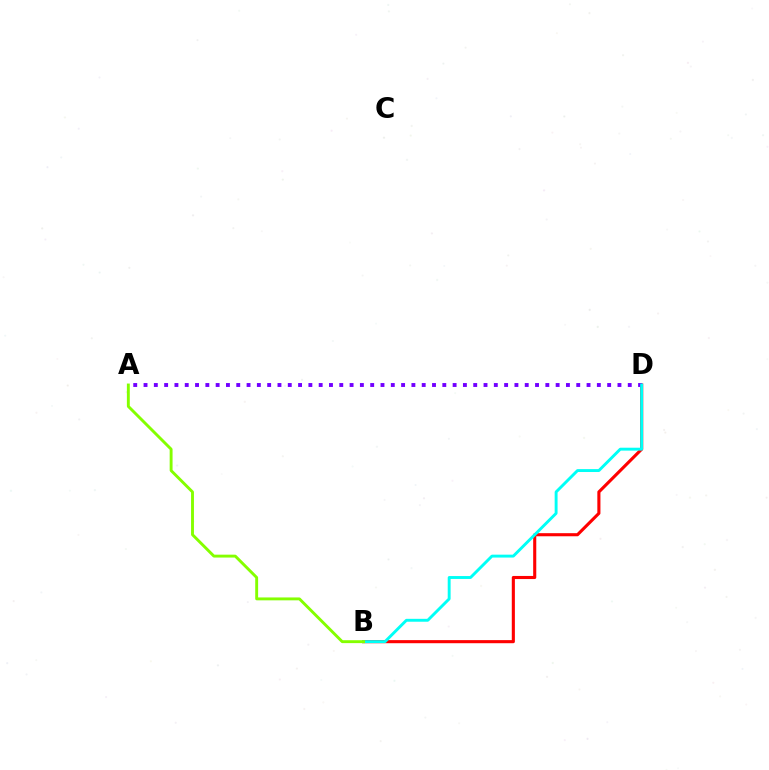{('B', 'D'): [{'color': '#ff0000', 'line_style': 'solid', 'thickness': 2.23}, {'color': '#00fff6', 'line_style': 'solid', 'thickness': 2.09}], ('A', 'D'): [{'color': '#7200ff', 'line_style': 'dotted', 'thickness': 2.8}], ('A', 'B'): [{'color': '#84ff00', 'line_style': 'solid', 'thickness': 2.09}]}